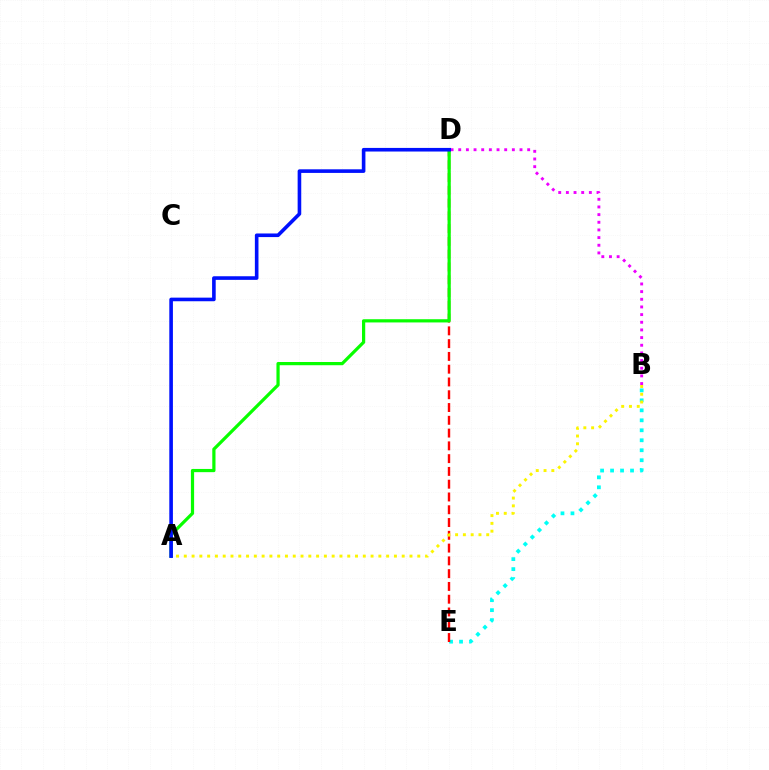{('B', 'E'): [{'color': '#00fff6', 'line_style': 'dotted', 'thickness': 2.71}], ('B', 'D'): [{'color': '#ee00ff', 'line_style': 'dotted', 'thickness': 2.08}], ('D', 'E'): [{'color': '#ff0000', 'line_style': 'dashed', 'thickness': 1.74}], ('A', 'B'): [{'color': '#fcf500', 'line_style': 'dotted', 'thickness': 2.11}], ('A', 'D'): [{'color': '#08ff00', 'line_style': 'solid', 'thickness': 2.31}, {'color': '#0010ff', 'line_style': 'solid', 'thickness': 2.6}]}